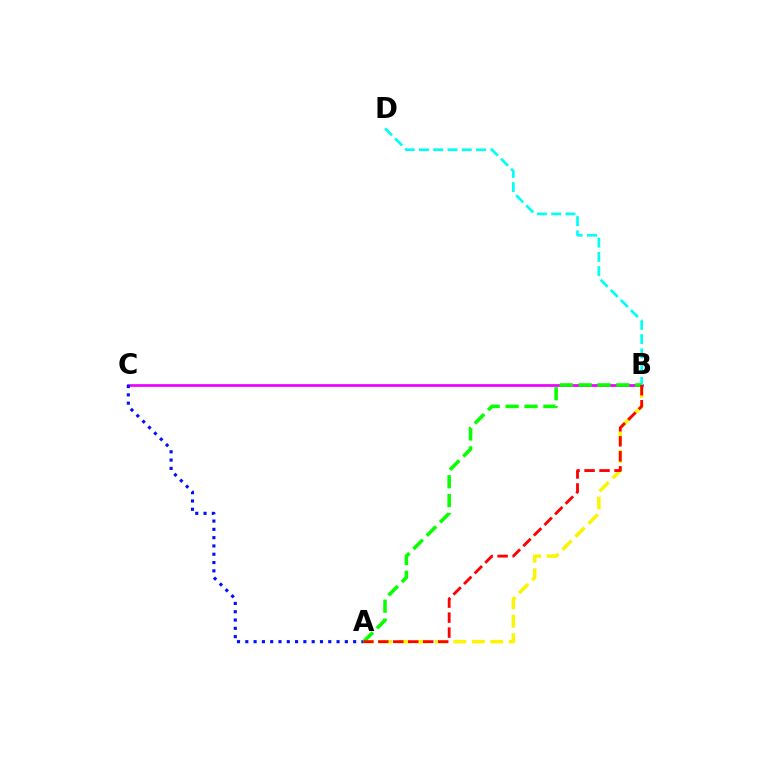{('A', 'B'): [{'color': '#fcf500', 'line_style': 'dashed', 'thickness': 2.51}, {'color': '#08ff00', 'line_style': 'dashed', 'thickness': 2.56}, {'color': '#ff0000', 'line_style': 'dashed', 'thickness': 2.04}], ('B', 'C'): [{'color': '#ee00ff', 'line_style': 'solid', 'thickness': 1.96}], ('B', 'D'): [{'color': '#00fff6', 'line_style': 'dashed', 'thickness': 1.94}], ('A', 'C'): [{'color': '#0010ff', 'line_style': 'dotted', 'thickness': 2.25}]}